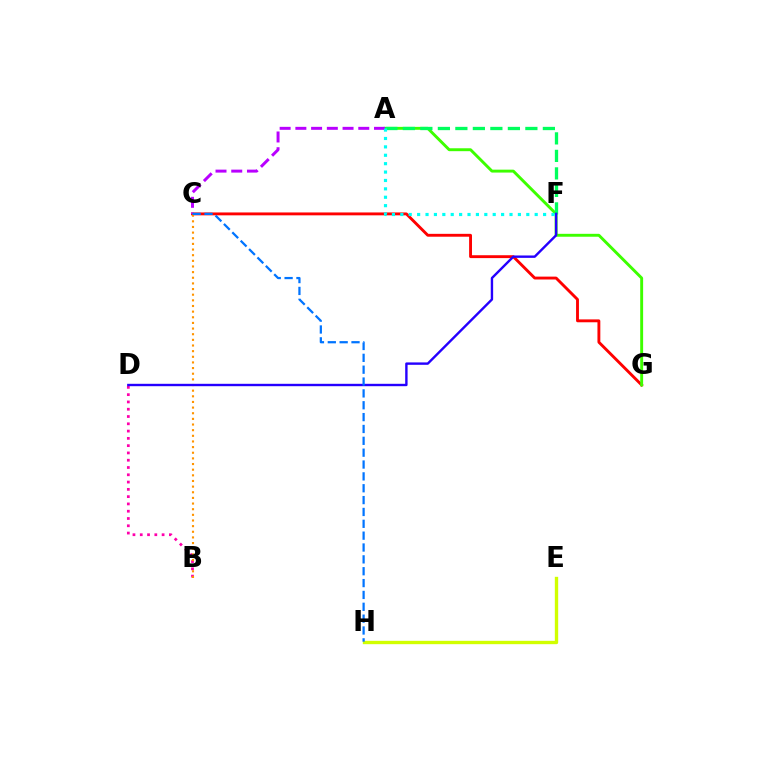{('C', 'G'): [{'color': '#ff0000', 'line_style': 'solid', 'thickness': 2.07}], ('A', 'G'): [{'color': '#3dff00', 'line_style': 'solid', 'thickness': 2.1}], ('A', 'F'): [{'color': '#00ff5c', 'line_style': 'dashed', 'thickness': 2.38}, {'color': '#00fff6', 'line_style': 'dotted', 'thickness': 2.28}], ('A', 'C'): [{'color': '#b900ff', 'line_style': 'dashed', 'thickness': 2.14}], ('B', 'D'): [{'color': '#ff00ac', 'line_style': 'dotted', 'thickness': 1.98}], ('B', 'C'): [{'color': '#ff9400', 'line_style': 'dotted', 'thickness': 1.53}], ('E', 'H'): [{'color': '#d1ff00', 'line_style': 'solid', 'thickness': 2.42}], ('D', 'F'): [{'color': '#2500ff', 'line_style': 'solid', 'thickness': 1.72}], ('C', 'H'): [{'color': '#0074ff', 'line_style': 'dashed', 'thickness': 1.61}]}